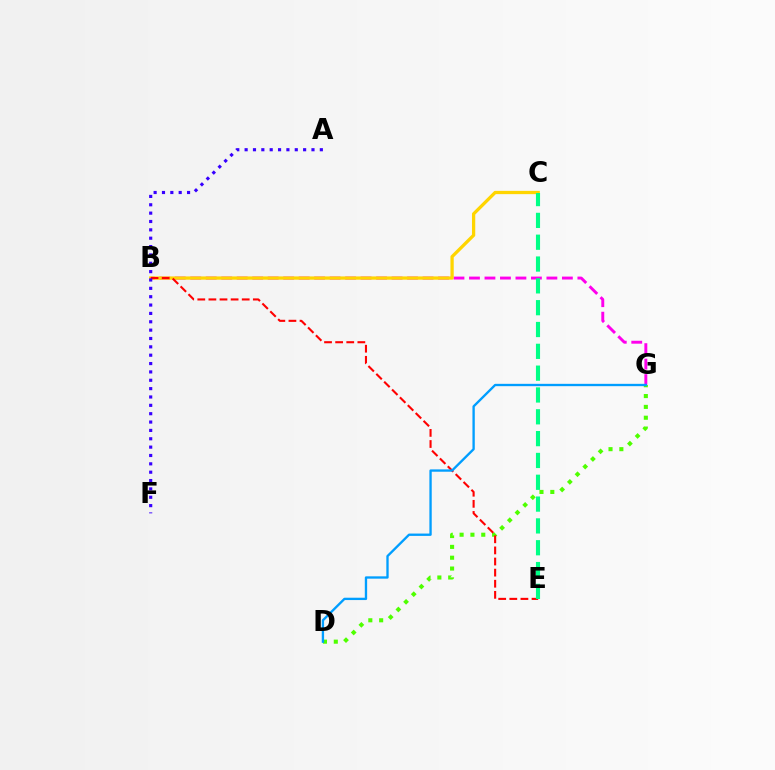{('B', 'G'): [{'color': '#ff00ed', 'line_style': 'dashed', 'thickness': 2.1}], ('B', 'C'): [{'color': '#ffd500', 'line_style': 'solid', 'thickness': 2.36}], ('D', 'G'): [{'color': '#4fff00', 'line_style': 'dotted', 'thickness': 2.94}, {'color': '#009eff', 'line_style': 'solid', 'thickness': 1.68}], ('B', 'E'): [{'color': '#ff0000', 'line_style': 'dashed', 'thickness': 1.51}], ('A', 'F'): [{'color': '#3700ff', 'line_style': 'dotted', 'thickness': 2.27}], ('C', 'E'): [{'color': '#00ff86', 'line_style': 'dashed', 'thickness': 2.96}]}